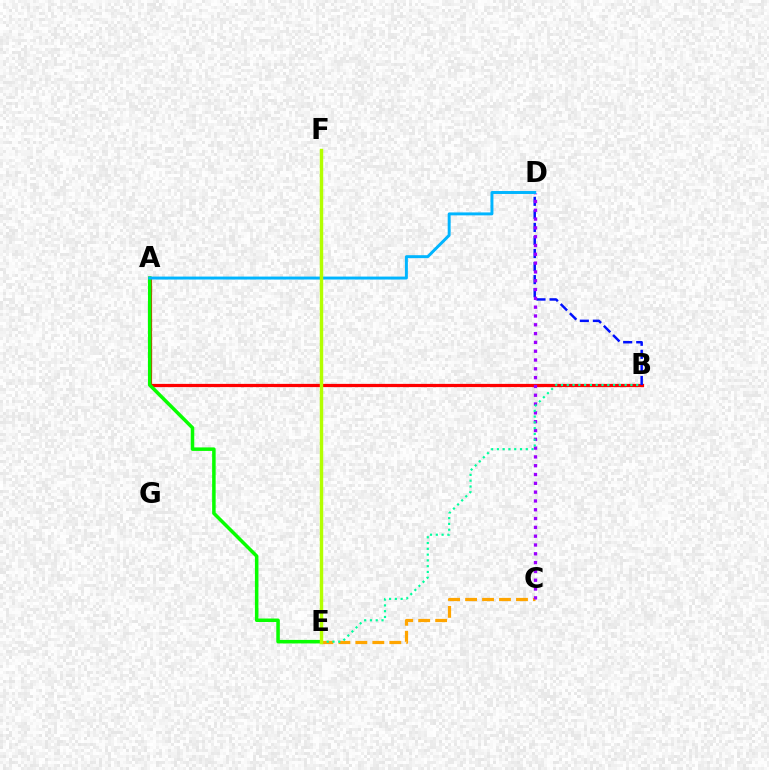{('C', 'E'): [{'color': '#ffa500', 'line_style': 'dashed', 'thickness': 2.31}], ('A', 'B'): [{'color': '#ff0000', 'line_style': 'solid', 'thickness': 2.32}], ('A', 'E'): [{'color': '#08ff00', 'line_style': 'solid', 'thickness': 2.53}], ('B', 'D'): [{'color': '#0010ff', 'line_style': 'dashed', 'thickness': 1.77}], ('C', 'D'): [{'color': '#9b00ff', 'line_style': 'dotted', 'thickness': 2.39}], ('A', 'D'): [{'color': '#00b5ff', 'line_style': 'solid', 'thickness': 2.12}], ('E', 'F'): [{'color': '#ff00bd', 'line_style': 'solid', 'thickness': 1.9}, {'color': '#b3ff00', 'line_style': 'solid', 'thickness': 2.46}], ('B', 'E'): [{'color': '#00ff9d', 'line_style': 'dotted', 'thickness': 1.57}]}